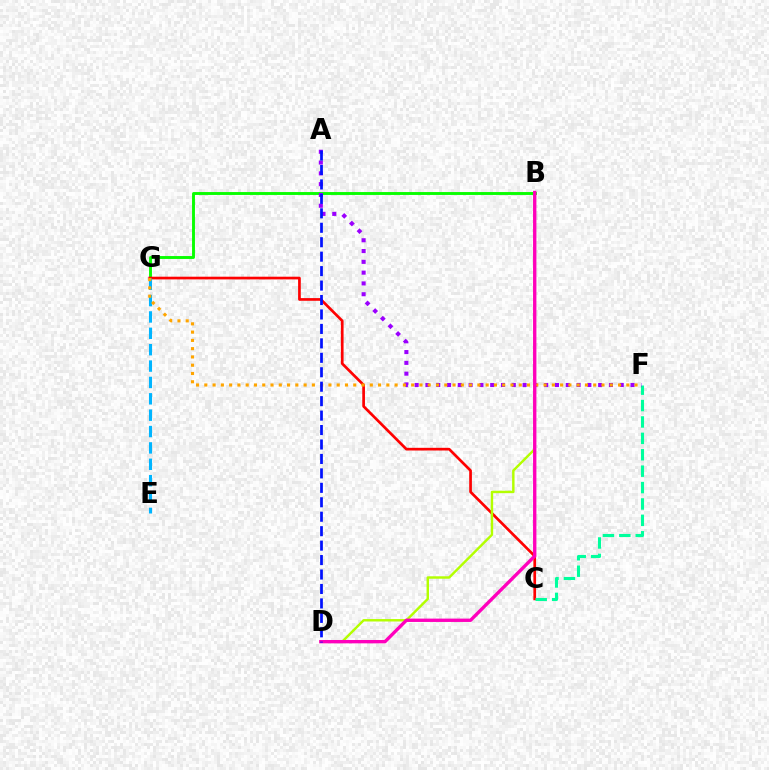{('B', 'G'): [{'color': '#08ff00', 'line_style': 'solid', 'thickness': 2.09}], ('C', 'G'): [{'color': '#ff0000', 'line_style': 'solid', 'thickness': 1.94}], ('C', 'F'): [{'color': '#00ff9d', 'line_style': 'dashed', 'thickness': 2.23}], ('A', 'F'): [{'color': '#9b00ff', 'line_style': 'dotted', 'thickness': 2.93}], ('E', 'G'): [{'color': '#00b5ff', 'line_style': 'dashed', 'thickness': 2.22}], ('F', 'G'): [{'color': '#ffa500', 'line_style': 'dotted', 'thickness': 2.25}], ('B', 'D'): [{'color': '#b3ff00', 'line_style': 'solid', 'thickness': 1.76}, {'color': '#ff00bd', 'line_style': 'solid', 'thickness': 2.41}], ('A', 'D'): [{'color': '#0010ff', 'line_style': 'dashed', 'thickness': 1.96}]}